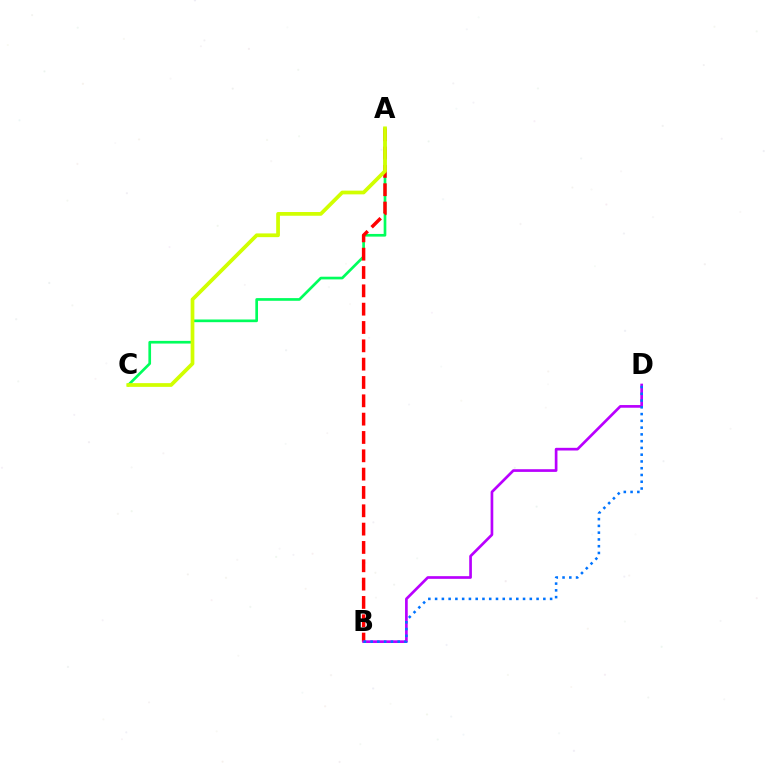{('A', 'C'): [{'color': '#00ff5c', 'line_style': 'solid', 'thickness': 1.93}, {'color': '#d1ff00', 'line_style': 'solid', 'thickness': 2.69}], ('A', 'B'): [{'color': '#ff0000', 'line_style': 'dashed', 'thickness': 2.49}], ('B', 'D'): [{'color': '#b900ff', 'line_style': 'solid', 'thickness': 1.93}, {'color': '#0074ff', 'line_style': 'dotted', 'thickness': 1.84}]}